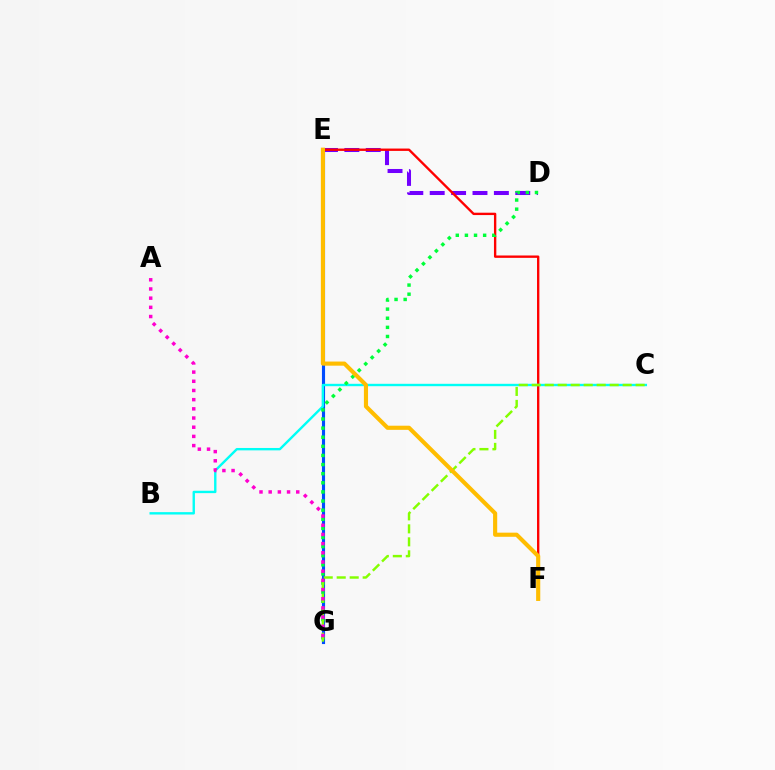{('E', 'G'): [{'color': '#004bff', 'line_style': 'solid', 'thickness': 2.25}], ('D', 'E'): [{'color': '#7200ff', 'line_style': 'dashed', 'thickness': 2.91}], ('E', 'F'): [{'color': '#ff0000', 'line_style': 'solid', 'thickness': 1.7}, {'color': '#ffbd00', 'line_style': 'solid', 'thickness': 2.98}], ('B', 'C'): [{'color': '#00fff6', 'line_style': 'solid', 'thickness': 1.72}], ('D', 'G'): [{'color': '#00ff39', 'line_style': 'dotted', 'thickness': 2.48}], ('C', 'G'): [{'color': '#84ff00', 'line_style': 'dashed', 'thickness': 1.76}], ('A', 'G'): [{'color': '#ff00cf', 'line_style': 'dotted', 'thickness': 2.5}]}